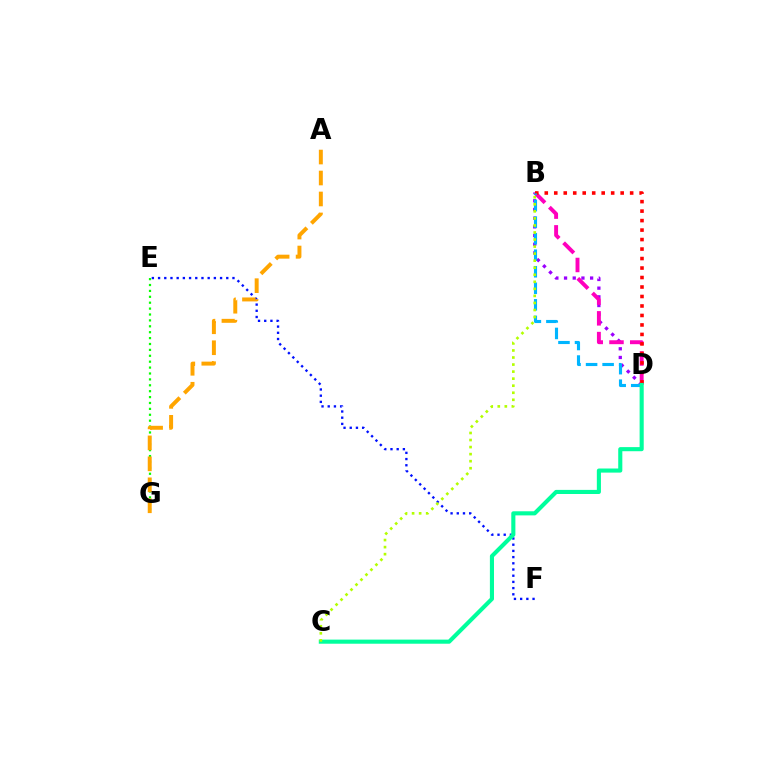{('E', 'F'): [{'color': '#0010ff', 'line_style': 'dotted', 'thickness': 1.68}], ('B', 'D'): [{'color': '#9b00ff', 'line_style': 'dotted', 'thickness': 2.36}, {'color': '#ff00bd', 'line_style': 'dashed', 'thickness': 2.82}, {'color': '#ff0000', 'line_style': 'dotted', 'thickness': 2.58}, {'color': '#00b5ff', 'line_style': 'dashed', 'thickness': 2.25}], ('E', 'G'): [{'color': '#08ff00', 'line_style': 'dotted', 'thickness': 1.6}], ('C', 'D'): [{'color': '#00ff9d', 'line_style': 'solid', 'thickness': 2.96}], ('A', 'G'): [{'color': '#ffa500', 'line_style': 'dashed', 'thickness': 2.85}], ('B', 'C'): [{'color': '#b3ff00', 'line_style': 'dotted', 'thickness': 1.91}]}